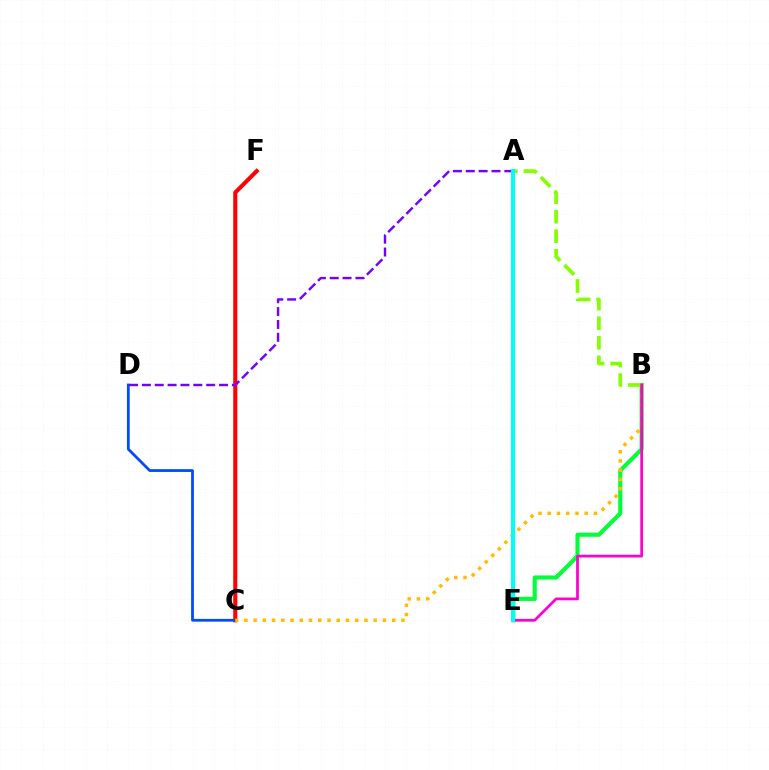{('C', 'F'): [{'color': '#ff0000', 'line_style': 'solid', 'thickness': 2.94}], ('B', 'E'): [{'color': '#00ff39', 'line_style': 'solid', 'thickness': 2.96}, {'color': '#ff00cf', 'line_style': 'solid', 'thickness': 1.98}], ('C', 'D'): [{'color': '#004bff', 'line_style': 'solid', 'thickness': 2.0}], ('B', 'C'): [{'color': '#ffbd00', 'line_style': 'dotted', 'thickness': 2.51}], ('A', 'B'): [{'color': '#84ff00', 'line_style': 'dashed', 'thickness': 2.66}], ('A', 'D'): [{'color': '#7200ff', 'line_style': 'dashed', 'thickness': 1.75}], ('A', 'E'): [{'color': '#00fff6', 'line_style': 'solid', 'thickness': 2.95}]}